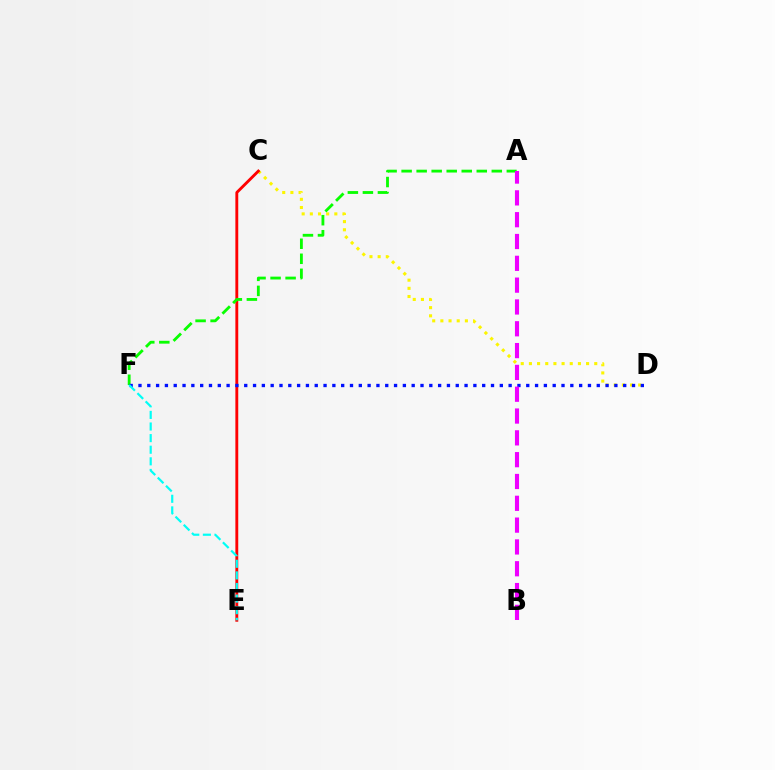{('C', 'D'): [{'color': '#fcf500', 'line_style': 'dotted', 'thickness': 2.22}], ('C', 'E'): [{'color': '#ff0000', 'line_style': 'solid', 'thickness': 2.07}], ('A', 'F'): [{'color': '#08ff00', 'line_style': 'dashed', 'thickness': 2.04}], ('D', 'F'): [{'color': '#0010ff', 'line_style': 'dotted', 'thickness': 2.39}], ('E', 'F'): [{'color': '#00fff6', 'line_style': 'dashed', 'thickness': 1.58}], ('A', 'B'): [{'color': '#ee00ff', 'line_style': 'dashed', 'thickness': 2.96}]}